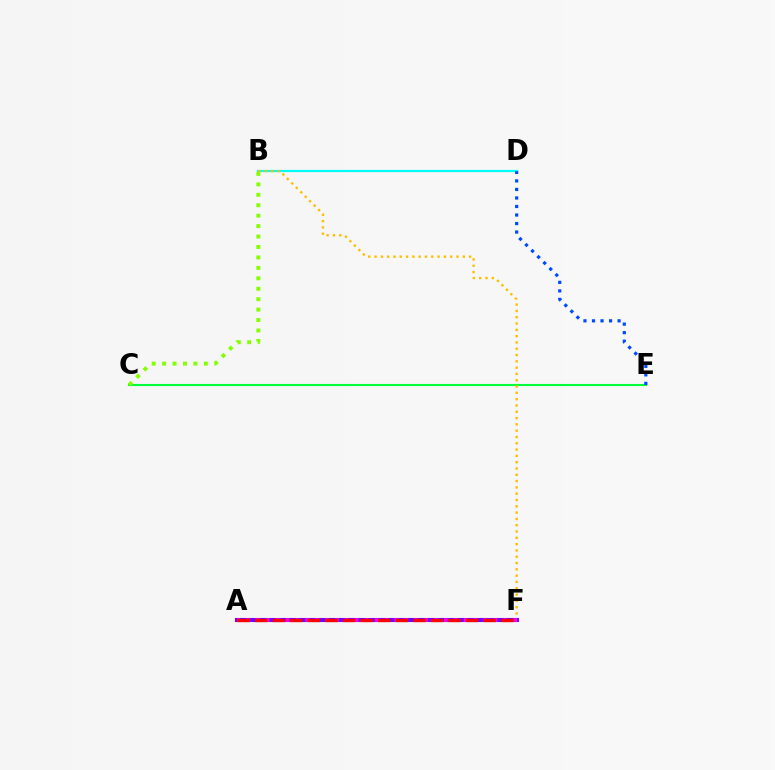{('C', 'E'): [{'color': '#00ff39', 'line_style': 'solid', 'thickness': 1.51}], ('B', 'D'): [{'color': '#00fff6', 'line_style': 'solid', 'thickness': 1.58}], ('B', 'C'): [{'color': '#84ff00', 'line_style': 'dotted', 'thickness': 2.84}], ('B', 'F'): [{'color': '#ffbd00', 'line_style': 'dotted', 'thickness': 1.71}], ('A', 'F'): [{'color': '#7200ff', 'line_style': 'solid', 'thickness': 2.95}, {'color': '#ff00cf', 'line_style': 'dotted', 'thickness': 2.69}, {'color': '#ff0000', 'line_style': 'dashed', 'thickness': 2.39}], ('D', 'E'): [{'color': '#004bff', 'line_style': 'dotted', 'thickness': 2.32}]}